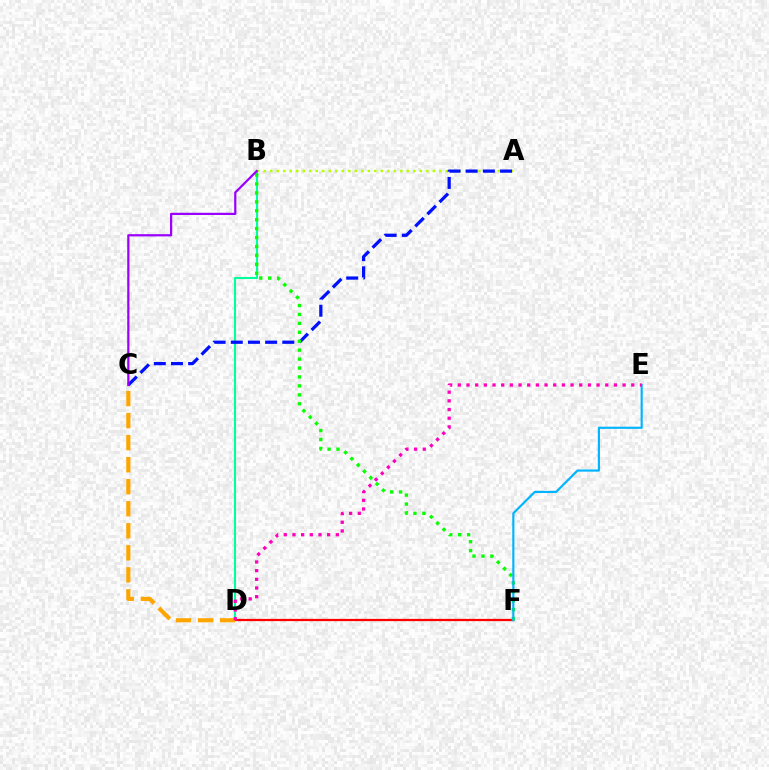{('A', 'B'): [{'color': '#b3ff00', 'line_style': 'dotted', 'thickness': 1.77}], ('B', 'D'): [{'color': '#00ff9d', 'line_style': 'solid', 'thickness': 1.5}], ('A', 'C'): [{'color': '#0010ff', 'line_style': 'dashed', 'thickness': 2.33}], ('D', 'F'): [{'color': '#ff0000', 'line_style': 'solid', 'thickness': 1.63}], ('C', 'D'): [{'color': '#ffa500', 'line_style': 'dashed', 'thickness': 2.99}], ('B', 'F'): [{'color': '#08ff00', 'line_style': 'dotted', 'thickness': 2.43}], ('E', 'F'): [{'color': '#00b5ff', 'line_style': 'solid', 'thickness': 1.56}], ('B', 'C'): [{'color': '#9b00ff', 'line_style': 'solid', 'thickness': 1.61}], ('D', 'E'): [{'color': '#ff00bd', 'line_style': 'dotted', 'thickness': 2.36}]}